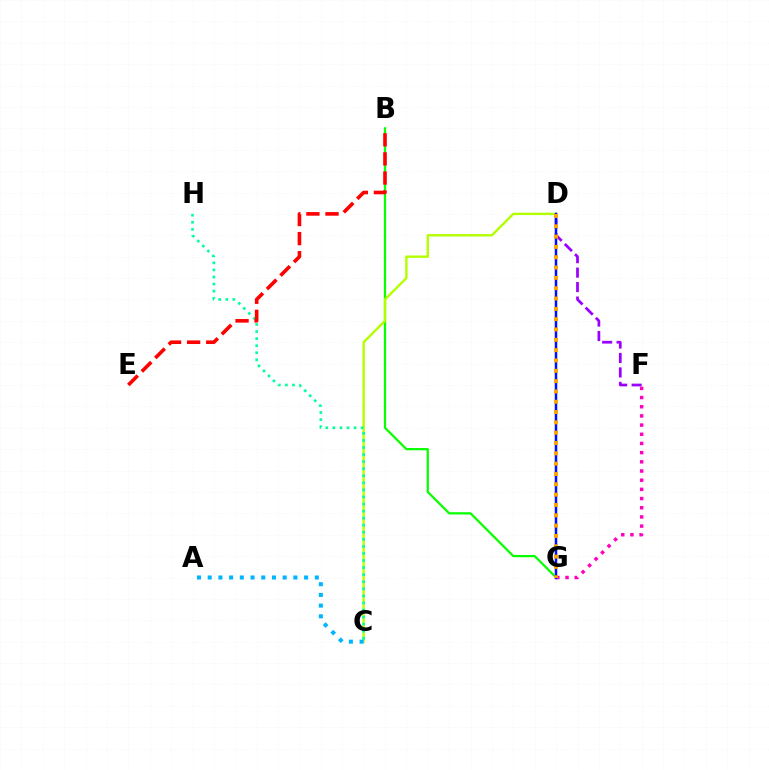{('B', 'G'): [{'color': '#08ff00', 'line_style': 'solid', 'thickness': 1.62}], ('F', 'G'): [{'color': '#ff00bd', 'line_style': 'dotted', 'thickness': 2.49}], ('D', 'F'): [{'color': '#9b00ff', 'line_style': 'dashed', 'thickness': 1.96}], ('C', 'D'): [{'color': '#b3ff00', 'line_style': 'solid', 'thickness': 1.72}], ('D', 'G'): [{'color': '#0010ff', 'line_style': 'solid', 'thickness': 1.8}, {'color': '#ffa500', 'line_style': 'dotted', 'thickness': 2.8}], ('A', 'C'): [{'color': '#00b5ff', 'line_style': 'dotted', 'thickness': 2.91}], ('C', 'H'): [{'color': '#00ff9d', 'line_style': 'dotted', 'thickness': 1.92}], ('B', 'E'): [{'color': '#ff0000', 'line_style': 'dashed', 'thickness': 2.59}]}